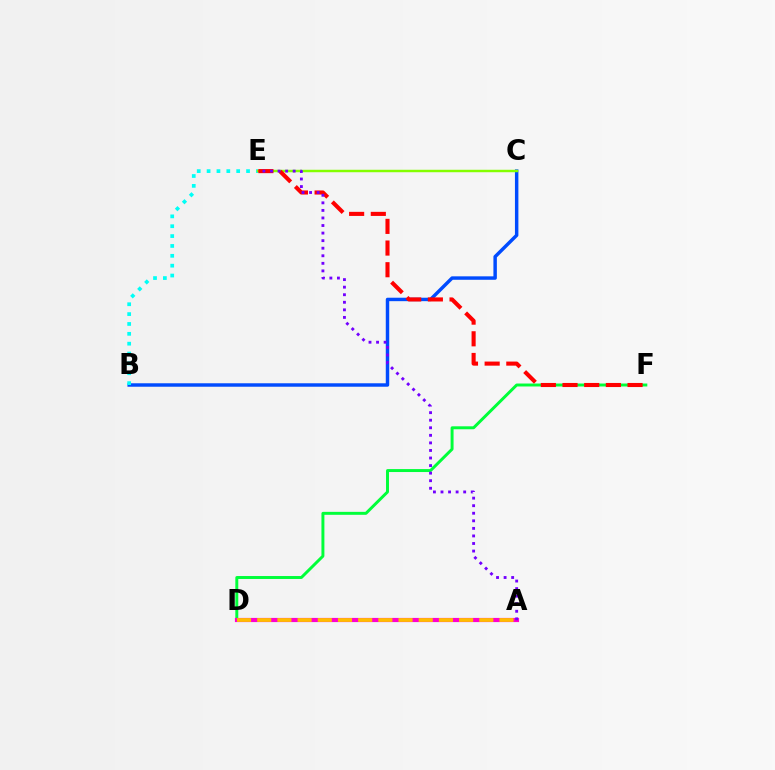{('B', 'C'): [{'color': '#004bff', 'line_style': 'solid', 'thickness': 2.48}], ('B', 'E'): [{'color': '#00fff6', 'line_style': 'dotted', 'thickness': 2.68}], ('C', 'E'): [{'color': '#84ff00', 'line_style': 'solid', 'thickness': 1.77}], ('D', 'F'): [{'color': '#00ff39', 'line_style': 'solid', 'thickness': 2.13}], ('A', 'D'): [{'color': '#ff00cf', 'line_style': 'solid', 'thickness': 3.0}, {'color': '#ffbd00', 'line_style': 'dashed', 'thickness': 2.74}], ('E', 'F'): [{'color': '#ff0000', 'line_style': 'dashed', 'thickness': 2.94}], ('A', 'E'): [{'color': '#7200ff', 'line_style': 'dotted', 'thickness': 2.05}]}